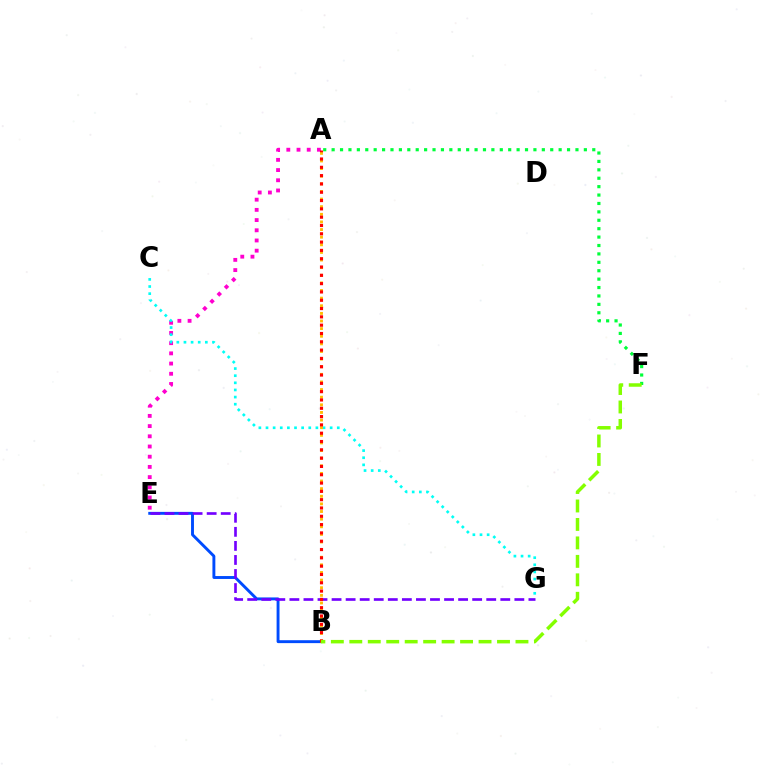{('A', 'E'): [{'color': '#ff00cf', 'line_style': 'dotted', 'thickness': 2.77}], ('C', 'G'): [{'color': '#00fff6', 'line_style': 'dotted', 'thickness': 1.94}], ('B', 'E'): [{'color': '#004bff', 'line_style': 'solid', 'thickness': 2.09}], ('A', 'B'): [{'color': '#ffbd00', 'line_style': 'dotted', 'thickness': 2.07}, {'color': '#ff0000', 'line_style': 'dotted', 'thickness': 2.26}], ('E', 'G'): [{'color': '#7200ff', 'line_style': 'dashed', 'thickness': 1.91}], ('A', 'F'): [{'color': '#00ff39', 'line_style': 'dotted', 'thickness': 2.28}], ('B', 'F'): [{'color': '#84ff00', 'line_style': 'dashed', 'thickness': 2.51}]}